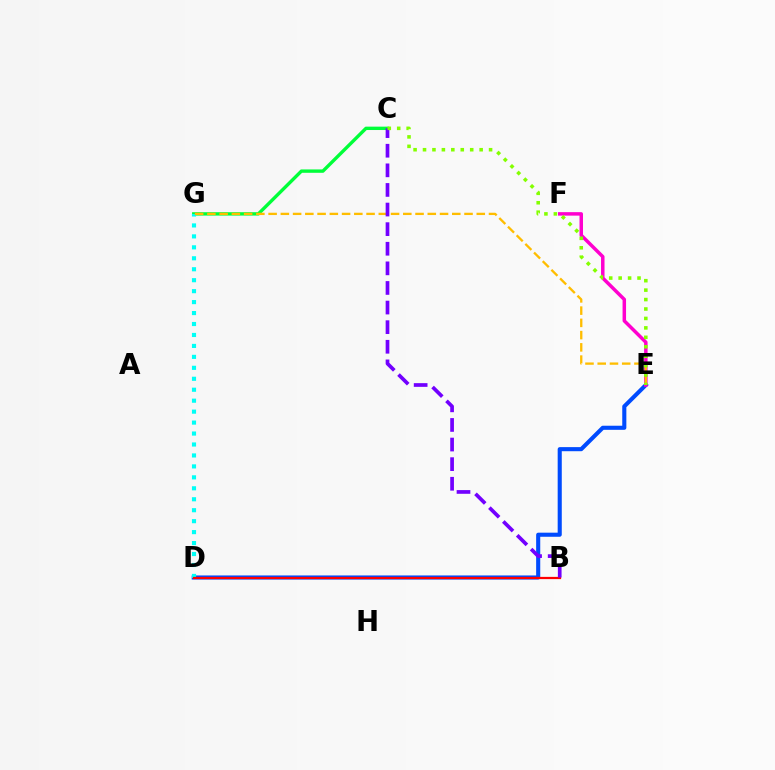{('C', 'G'): [{'color': '#00ff39', 'line_style': 'solid', 'thickness': 2.43}], ('D', 'E'): [{'color': '#004bff', 'line_style': 'solid', 'thickness': 2.95}], ('E', 'F'): [{'color': '#ff00cf', 'line_style': 'solid', 'thickness': 2.51}], ('D', 'G'): [{'color': '#00fff6', 'line_style': 'dotted', 'thickness': 2.98}], ('E', 'G'): [{'color': '#ffbd00', 'line_style': 'dashed', 'thickness': 1.66}], ('B', 'D'): [{'color': '#ff0000', 'line_style': 'solid', 'thickness': 1.6}], ('B', 'C'): [{'color': '#7200ff', 'line_style': 'dashed', 'thickness': 2.66}], ('C', 'E'): [{'color': '#84ff00', 'line_style': 'dotted', 'thickness': 2.56}]}